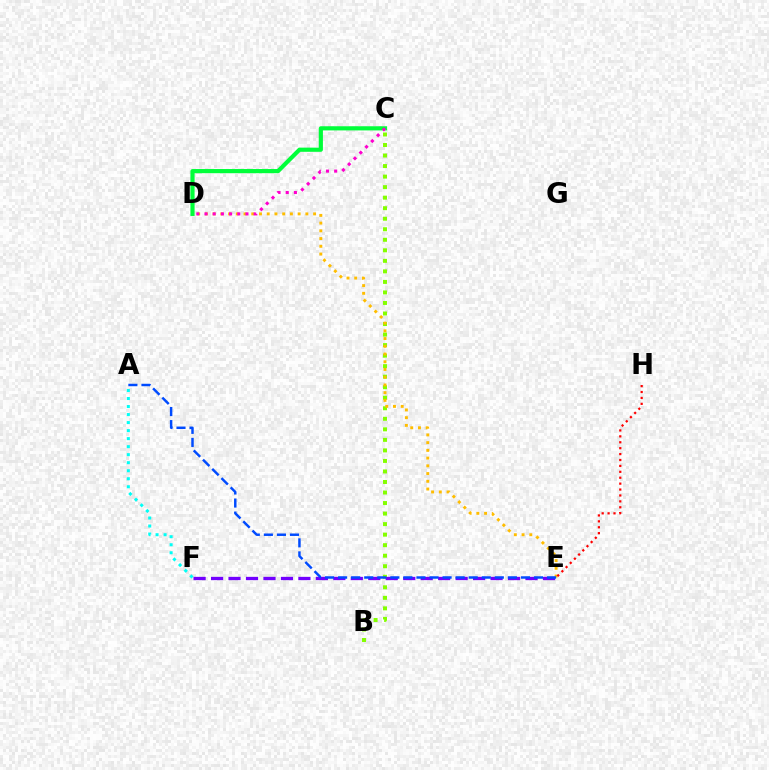{('B', 'C'): [{'color': '#84ff00', 'line_style': 'dotted', 'thickness': 2.86}], ('C', 'D'): [{'color': '#00ff39', 'line_style': 'solid', 'thickness': 3.0}, {'color': '#ff00cf', 'line_style': 'dotted', 'thickness': 2.22}], ('A', 'F'): [{'color': '#00fff6', 'line_style': 'dotted', 'thickness': 2.18}], ('D', 'E'): [{'color': '#ffbd00', 'line_style': 'dotted', 'thickness': 2.1}], ('E', 'H'): [{'color': '#ff0000', 'line_style': 'dotted', 'thickness': 1.61}], ('E', 'F'): [{'color': '#7200ff', 'line_style': 'dashed', 'thickness': 2.37}], ('A', 'E'): [{'color': '#004bff', 'line_style': 'dashed', 'thickness': 1.77}]}